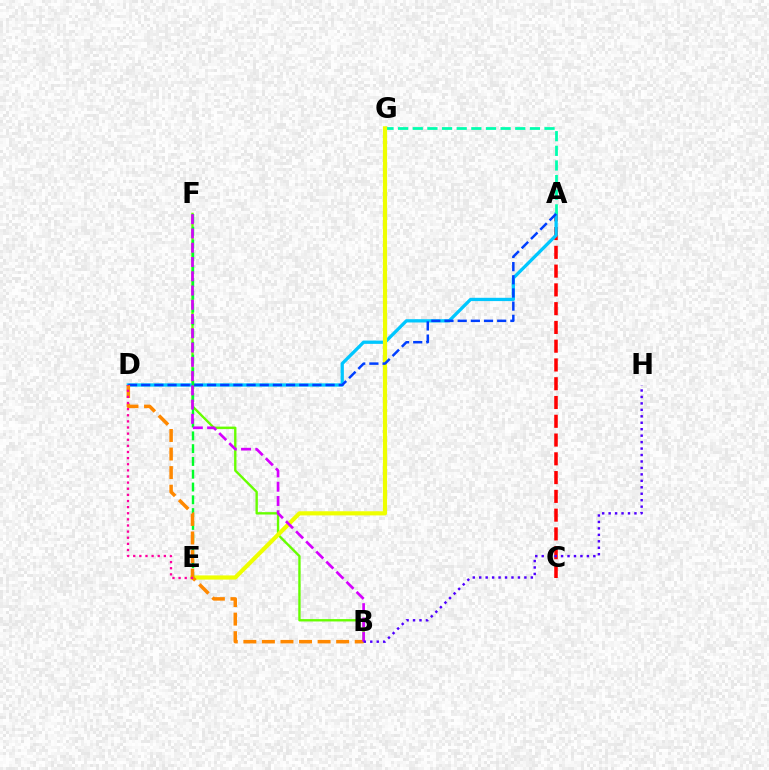{('A', 'C'): [{'color': '#ff0000', 'line_style': 'dashed', 'thickness': 2.55}], ('B', 'F'): [{'color': '#66ff00', 'line_style': 'solid', 'thickness': 1.7}, {'color': '#d600ff', 'line_style': 'dashed', 'thickness': 1.94}], ('A', 'D'): [{'color': '#00c7ff', 'line_style': 'solid', 'thickness': 2.36}, {'color': '#003fff', 'line_style': 'dashed', 'thickness': 1.79}], ('A', 'G'): [{'color': '#00ffaf', 'line_style': 'dashed', 'thickness': 1.99}], ('E', 'G'): [{'color': '#eeff00', 'line_style': 'solid', 'thickness': 2.99}], ('E', 'F'): [{'color': '#00ff27', 'line_style': 'dashed', 'thickness': 1.74}], ('B', 'D'): [{'color': '#ff8800', 'line_style': 'dashed', 'thickness': 2.52}], ('D', 'E'): [{'color': '#ff00a0', 'line_style': 'dotted', 'thickness': 1.66}], ('B', 'H'): [{'color': '#4f00ff', 'line_style': 'dotted', 'thickness': 1.75}]}